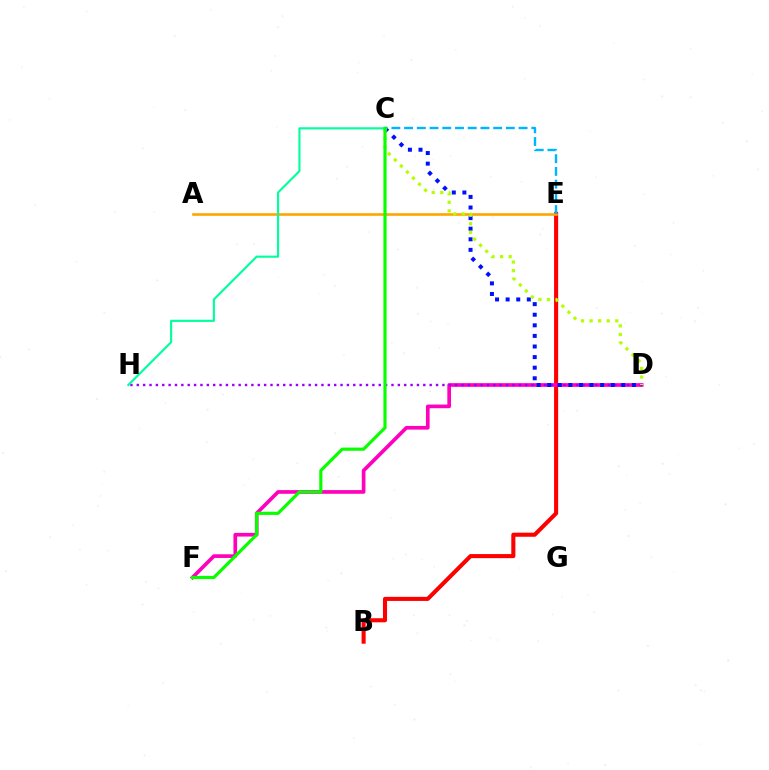{('B', 'E'): [{'color': '#ff0000', 'line_style': 'solid', 'thickness': 2.94}], ('D', 'F'): [{'color': '#ff00bd', 'line_style': 'solid', 'thickness': 2.64}], ('A', 'E'): [{'color': '#ffa500', 'line_style': 'solid', 'thickness': 1.89}], ('D', 'H'): [{'color': '#9b00ff', 'line_style': 'dotted', 'thickness': 1.73}], ('C', 'H'): [{'color': '#00ff9d', 'line_style': 'solid', 'thickness': 1.54}], ('C', 'D'): [{'color': '#0010ff', 'line_style': 'dotted', 'thickness': 2.88}, {'color': '#b3ff00', 'line_style': 'dotted', 'thickness': 2.33}], ('C', 'E'): [{'color': '#00b5ff', 'line_style': 'dashed', 'thickness': 1.73}], ('C', 'F'): [{'color': '#08ff00', 'line_style': 'solid', 'thickness': 2.28}]}